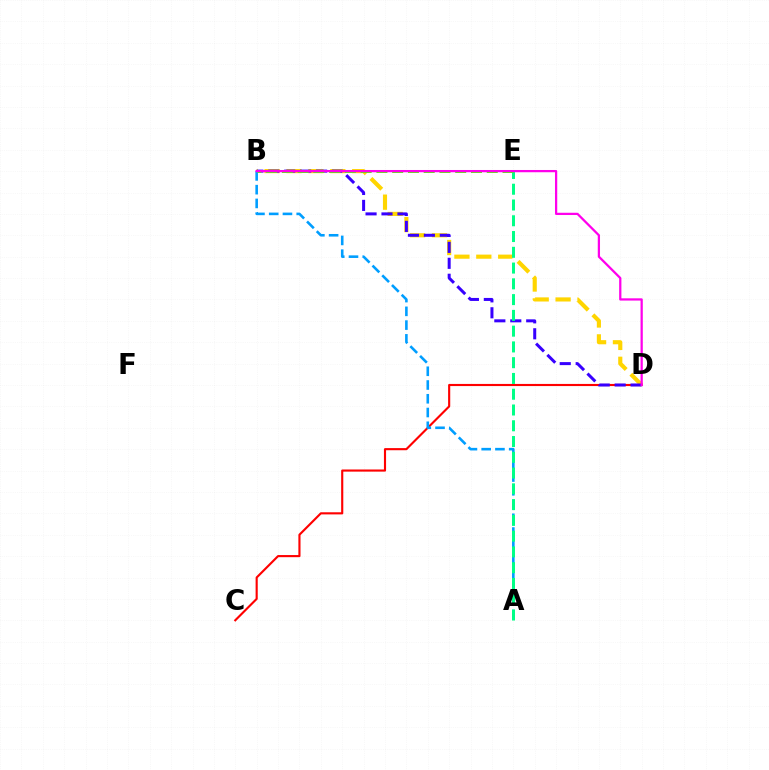{('B', 'D'): [{'color': '#ffd500', 'line_style': 'dashed', 'thickness': 2.98}, {'color': '#3700ff', 'line_style': 'dashed', 'thickness': 2.17}, {'color': '#ff00ed', 'line_style': 'solid', 'thickness': 1.62}], ('C', 'D'): [{'color': '#ff0000', 'line_style': 'solid', 'thickness': 1.53}], ('A', 'B'): [{'color': '#009eff', 'line_style': 'dashed', 'thickness': 1.87}], ('A', 'E'): [{'color': '#00ff86', 'line_style': 'dashed', 'thickness': 2.14}], ('B', 'E'): [{'color': '#4fff00', 'line_style': 'dashed', 'thickness': 2.14}]}